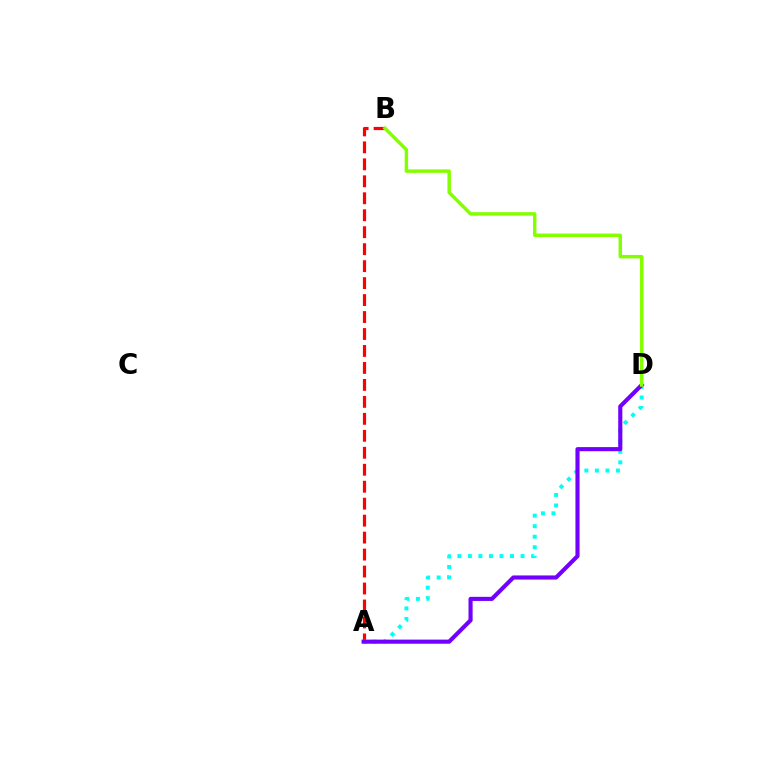{('A', 'B'): [{'color': '#ff0000', 'line_style': 'dashed', 'thickness': 2.31}], ('A', 'D'): [{'color': '#00fff6', 'line_style': 'dotted', 'thickness': 2.86}, {'color': '#7200ff', 'line_style': 'solid', 'thickness': 2.96}], ('B', 'D'): [{'color': '#84ff00', 'line_style': 'solid', 'thickness': 2.49}]}